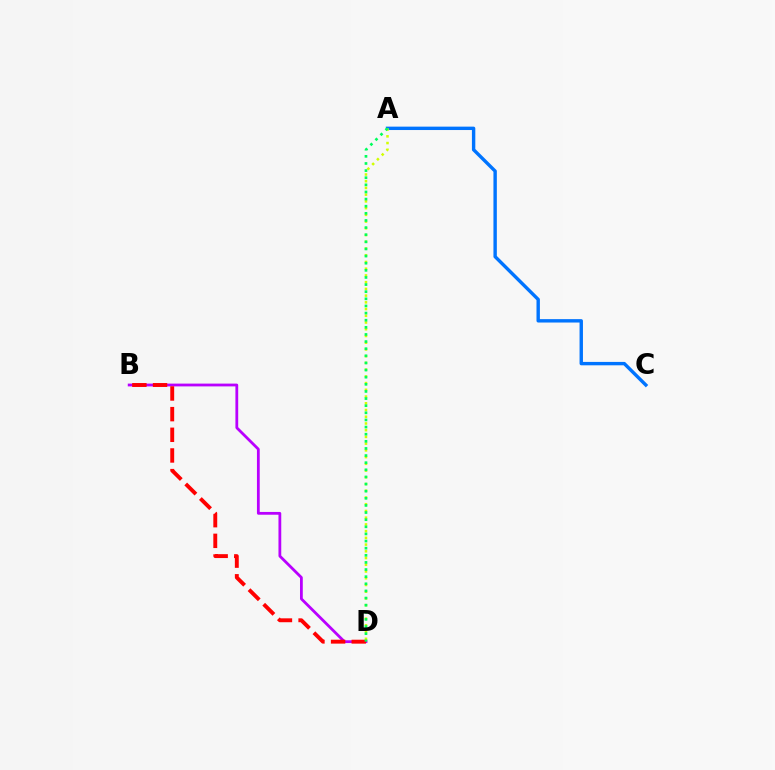{('A', 'C'): [{'color': '#0074ff', 'line_style': 'solid', 'thickness': 2.44}], ('B', 'D'): [{'color': '#b900ff', 'line_style': 'solid', 'thickness': 2.01}, {'color': '#ff0000', 'line_style': 'dashed', 'thickness': 2.81}], ('A', 'D'): [{'color': '#d1ff00', 'line_style': 'dotted', 'thickness': 1.83}, {'color': '#00ff5c', 'line_style': 'dotted', 'thickness': 1.94}]}